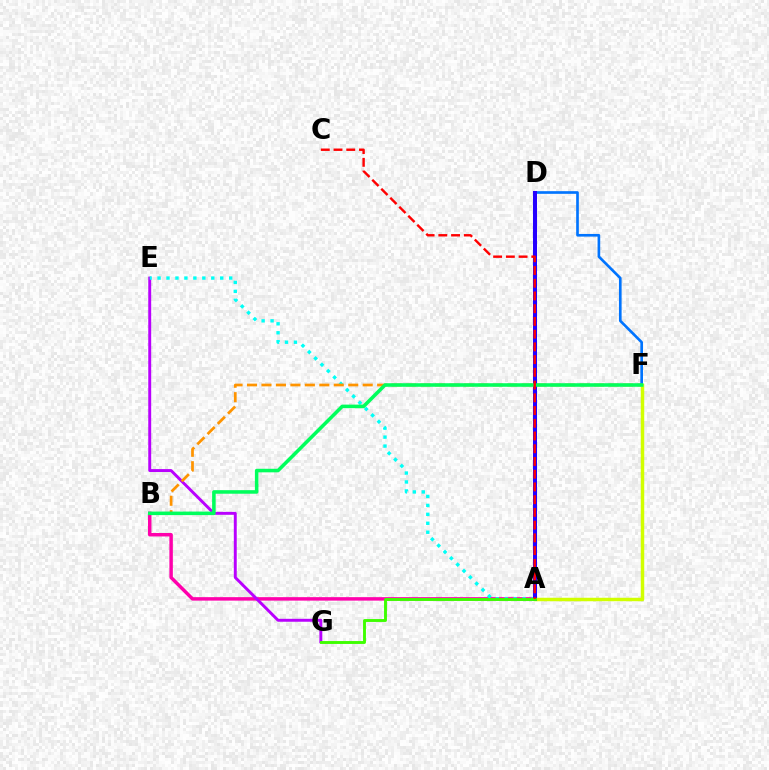{('A', 'B'): [{'color': '#ff00ac', 'line_style': 'solid', 'thickness': 2.49}], ('D', 'F'): [{'color': '#0074ff', 'line_style': 'solid', 'thickness': 1.91}], ('E', 'G'): [{'color': '#b900ff', 'line_style': 'solid', 'thickness': 2.11}], ('A', 'E'): [{'color': '#00fff6', 'line_style': 'dotted', 'thickness': 2.43}], ('B', 'F'): [{'color': '#ff9400', 'line_style': 'dashed', 'thickness': 1.96}, {'color': '#00ff5c', 'line_style': 'solid', 'thickness': 2.56}], ('A', 'F'): [{'color': '#d1ff00', 'line_style': 'solid', 'thickness': 2.5}], ('A', 'D'): [{'color': '#2500ff', 'line_style': 'solid', 'thickness': 2.9}], ('A', 'G'): [{'color': '#3dff00', 'line_style': 'solid', 'thickness': 2.08}], ('A', 'C'): [{'color': '#ff0000', 'line_style': 'dashed', 'thickness': 1.73}]}